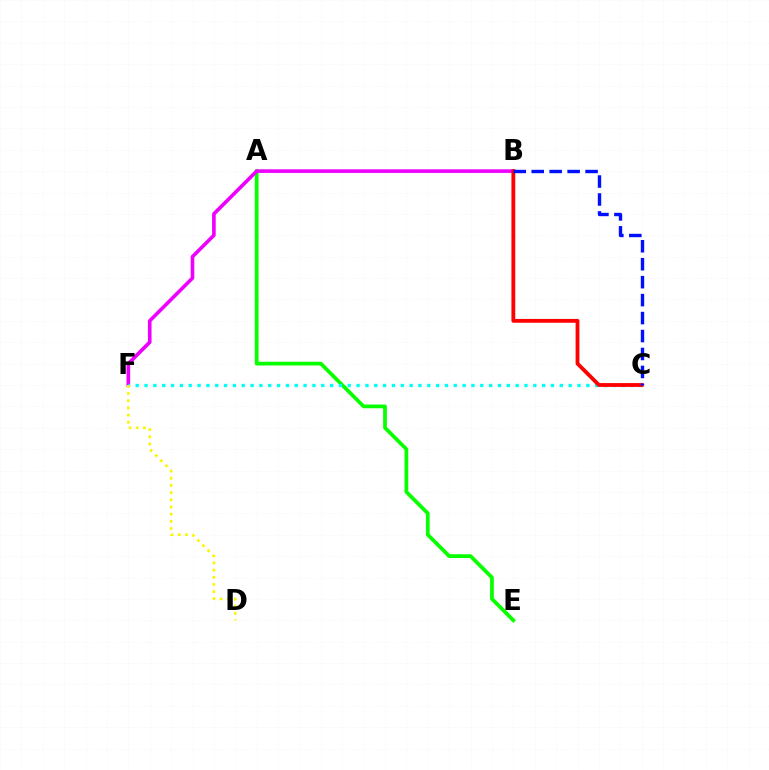{('A', 'E'): [{'color': '#08ff00', 'line_style': 'solid', 'thickness': 2.7}], ('B', 'F'): [{'color': '#ee00ff', 'line_style': 'solid', 'thickness': 2.61}], ('C', 'F'): [{'color': '#00fff6', 'line_style': 'dotted', 'thickness': 2.4}], ('D', 'F'): [{'color': '#fcf500', 'line_style': 'dotted', 'thickness': 1.95}], ('B', 'C'): [{'color': '#ff0000', 'line_style': 'solid', 'thickness': 2.75}, {'color': '#0010ff', 'line_style': 'dashed', 'thickness': 2.44}]}